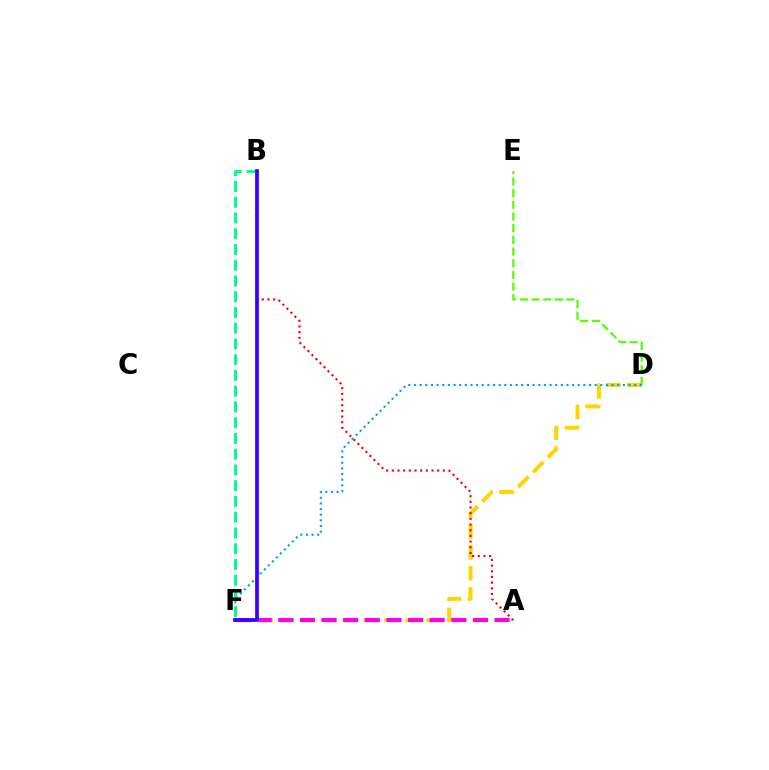{('D', 'F'): [{'color': '#ffd500', 'line_style': 'dashed', 'thickness': 2.85}, {'color': '#009eff', 'line_style': 'dotted', 'thickness': 1.53}], ('D', 'E'): [{'color': '#4fff00', 'line_style': 'dashed', 'thickness': 1.59}], ('A', 'B'): [{'color': '#ff0000', 'line_style': 'dotted', 'thickness': 1.54}], ('A', 'F'): [{'color': '#ff00ed', 'line_style': 'dashed', 'thickness': 2.94}], ('B', 'F'): [{'color': '#00ff86', 'line_style': 'dashed', 'thickness': 2.14}, {'color': '#3700ff', 'line_style': 'solid', 'thickness': 2.69}]}